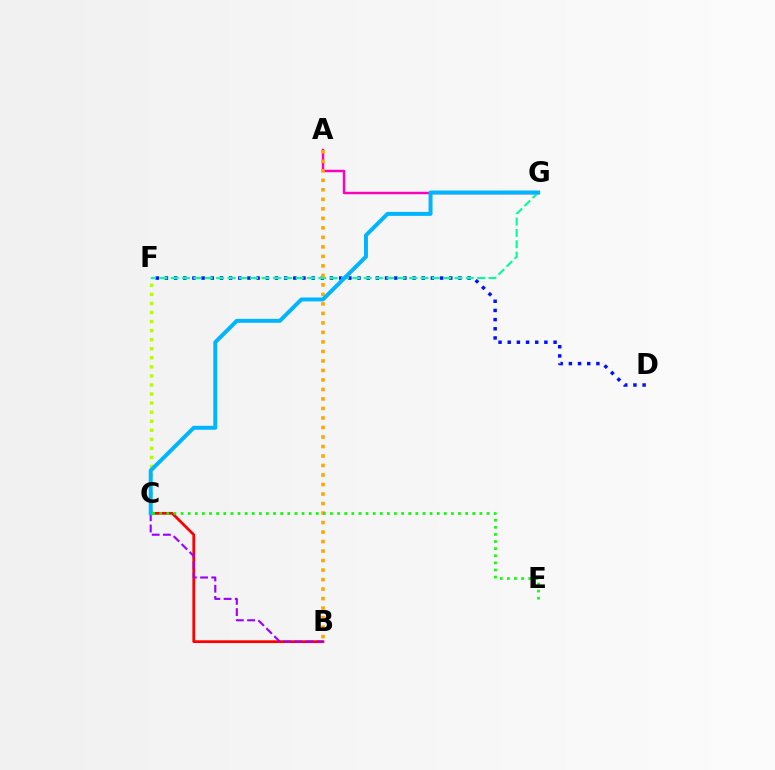{('D', 'F'): [{'color': '#0010ff', 'line_style': 'dotted', 'thickness': 2.49}], ('B', 'C'): [{'color': '#ff0000', 'line_style': 'solid', 'thickness': 1.99}, {'color': '#9b00ff', 'line_style': 'dashed', 'thickness': 1.52}], ('A', 'G'): [{'color': '#ff00bd', 'line_style': 'solid', 'thickness': 1.77}], ('C', 'F'): [{'color': '#b3ff00', 'line_style': 'dotted', 'thickness': 2.46}], ('F', 'G'): [{'color': '#00ff9d', 'line_style': 'dashed', 'thickness': 1.54}], ('A', 'B'): [{'color': '#ffa500', 'line_style': 'dotted', 'thickness': 2.58}], ('C', 'G'): [{'color': '#00b5ff', 'line_style': 'solid', 'thickness': 2.85}], ('C', 'E'): [{'color': '#08ff00', 'line_style': 'dotted', 'thickness': 1.93}]}